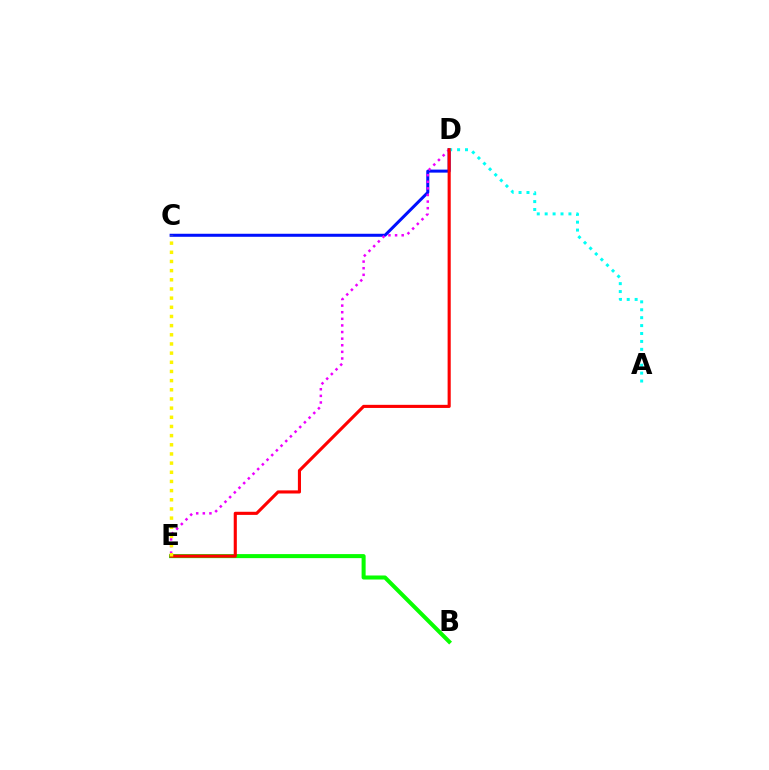{('C', 'D'): [{'color': '#0010ff', 'line_style': 'solid', 'thickness': 2.18}], ('B', 'E'): [{'color': '#08ff00', 'line_style': 'solid', 'thickness': 2.9}], ('D', 'E'): [{'color': '#ee00ff', 'line_style': 'dotted', 'thickness': 1.8}, {'color': '#ff0000', 'line_style': 'solid', 'thickness': 2.24}], ('A', 'D'): [{'color': '#00fff6', 'line_style': 'dotted', 'thickness': 2.15}], ('C', 'E'): [{'color': '#fcf500', 'line_style': 'dotted', 'thickness': 2.49}]}